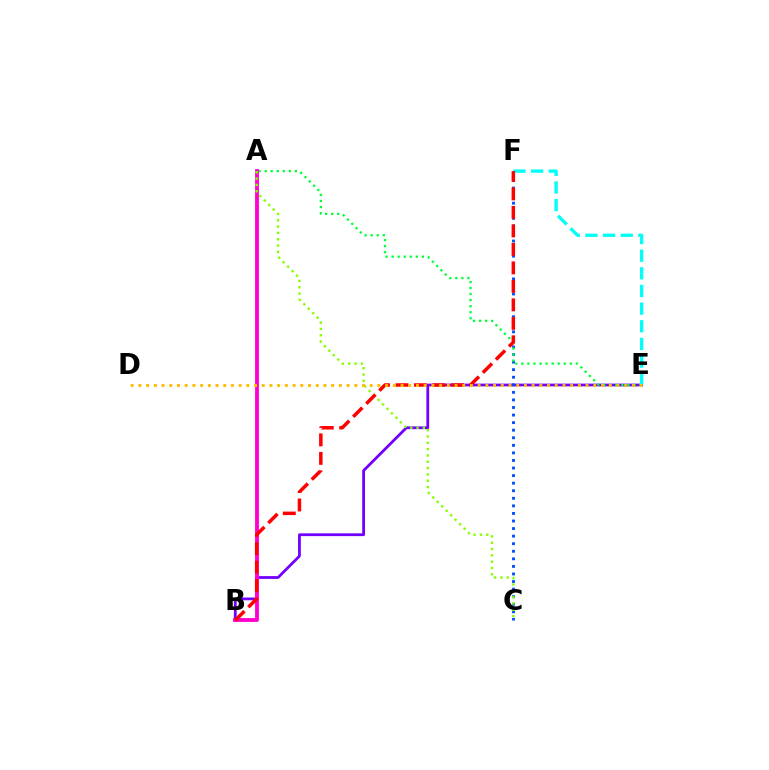{('B', 'E'): [{'color': '#7200ff', 'line_style': 'solid', 'thickness': 2.0}], ('C', 'F'): [{'color': '#004bff', 'line_style': 'dotted', 'thickness': 2.06}], ('A', 'E'): [{'color': '#00ff39', 'line_style': 'dotted', 'thickness': 1.64}], ('A', 'B'): [{'color': '#ff00cf', 'line_style': 'solid', 'thickness': 2.76}], ('A', 'C'): [{'color': '#84ff00', 'line_style': 'dotted', 'thickness': 1.72}], ('E', 'F'): [{'color': '#00fff6', 'line_style': 'dashed', 'thickness': 2.4}], ('B', 'F'): [{'color': '#ff0000', 'line_style': 'dashed', 'thickness': 2.51}], ('D', 'E'): [{'color': '#ffbd00', 'line_style': 'dotted', 'thickness': 2.09}]}